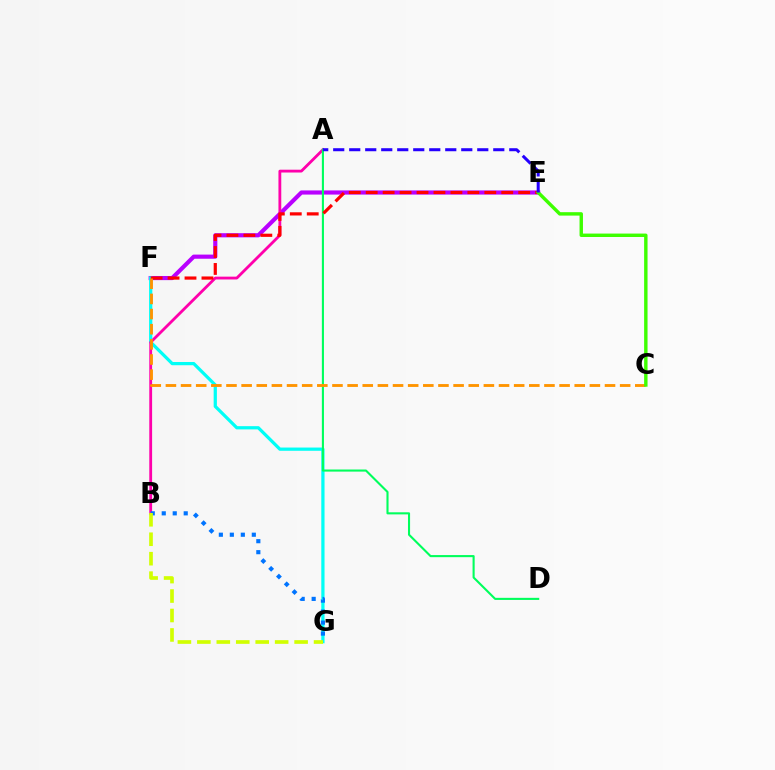{('E', 'F'): [{'color': '#b900ff', 'line_style': 'solid', 'thickness': 2.98}, {'color': '#ff0000', 'line_style': 'dashed', 'thickness': 2.3}], ('F', 'G'): [{'color': '#00fff6', 'line_style': 'solid', 'thickness': 2.33}], ('A', 'B'): [{'color': '#ff00ac', 'line_style': 'solid', 'thickness': 2.03}], ('B', 'G'): [{'color': '#0074ff', 'line_style': 'dotted', 'thickness': 2.99}, {'color': '#d1ff00', 'line_style': 'dashed', 'thickness': 2.64}], ('A', 'D'): [{'color': '#00ff5c', 'line_style': 'solid', 'thickness': 1.51}], ('C', 'F'): [{'color': '#ff9400', 'line_style': 'dashed', 'thickness': 2.06}], ('C', 'E'): [{'color': '#3dff00', 'line_style': 'solid', 'thickness': 2.46}], ('A', 'E'): [{'color': '#2500ff', 'line_style': 'dashed', 'thickness': 2.17}]}